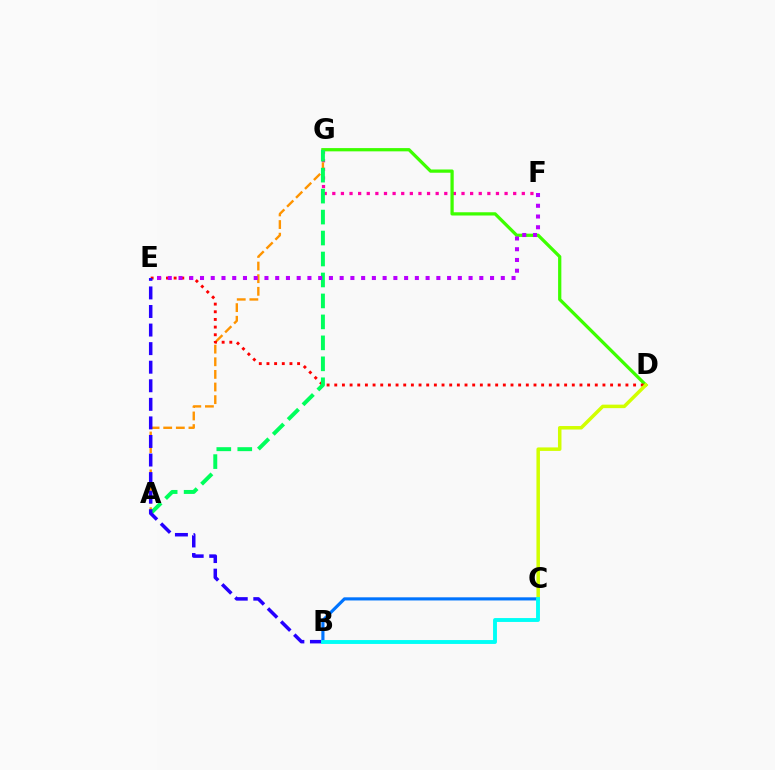{('F', 'G'): [{'color': '#ff00ac', 'line_style': 'dotted', 'thickness': 2.34}], ('D', 'G'): [{'color': '#3dff00', 'line_style': 'solid', 'thickness': 2.34}], ('A', 'G'): [{'color': '#ff9400', 'line_style': 'dashed', 'thickness': 1.71}, {'color': '#00ff5c', 'line_style': 'dashed', 'thickness': 2.85}], ('B', 'C'): [{'color': '#0074ff', 'line_style': 'solid', 'thickness': 2.26}, {'color': '#00fff6', 'line_style': 'solid', 'thickness': 2.8}], ('D', 'E'): [{'color': '#ff0000', 'line_style': 'dotted', 'thickness': 2.08}], ('E', 'F'): [{'color': '#b900ff', 'line_style': 'dotted', 'thickness': 2.92}], ('C', 'D'): [{'color': '#d1ff00', 'line_style': 'solid', 'thickness': 2.52}], ('B', 'E'): [{'color': '#2500ff', 'line_style': 'dashed', 'thickness': 2.52}]}